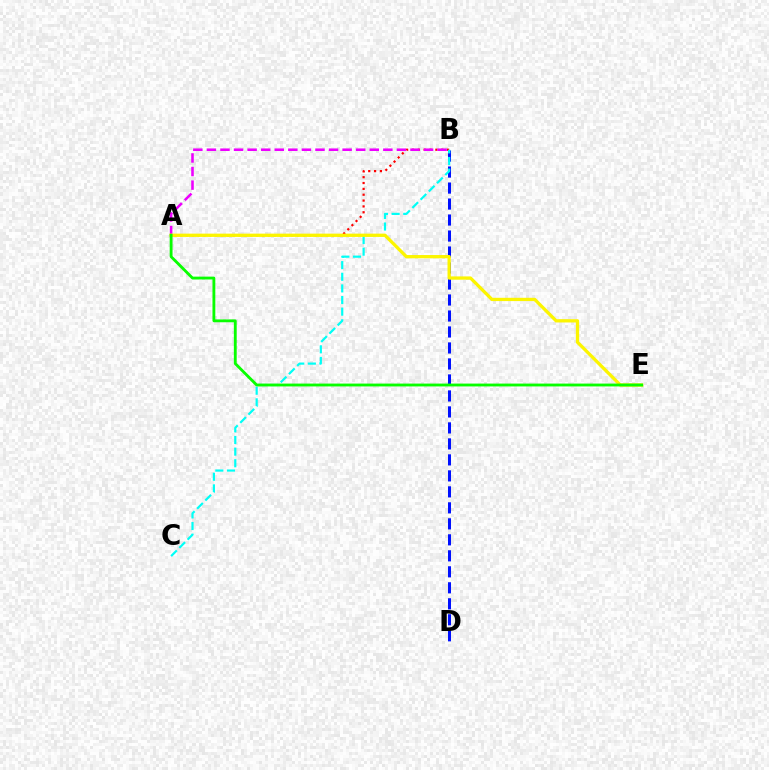{('B', 'D'): [{'color': '#0010ff', 'line_style': 'dashed', 'thickness': 2.17}], ('A', 'B'): [{'color': '#ff0000', 'line_style': 'dotted', 'thickness': 1.59}, {'color': '#ee00ff', 'line_style': 'dashed', 'thickness': 1.84}], ('B', 'C'): [{'color': '#00fff6', 'line_style': 'dashed', 'thickness': 1.58}], ('A', 'E'): [{'color': '#fcf500', 'line_style': 'solid', 'thickness': 2.37}, {'color': '#08ff00', 'line_style': 'solid', 'thickness': 2.05}]}